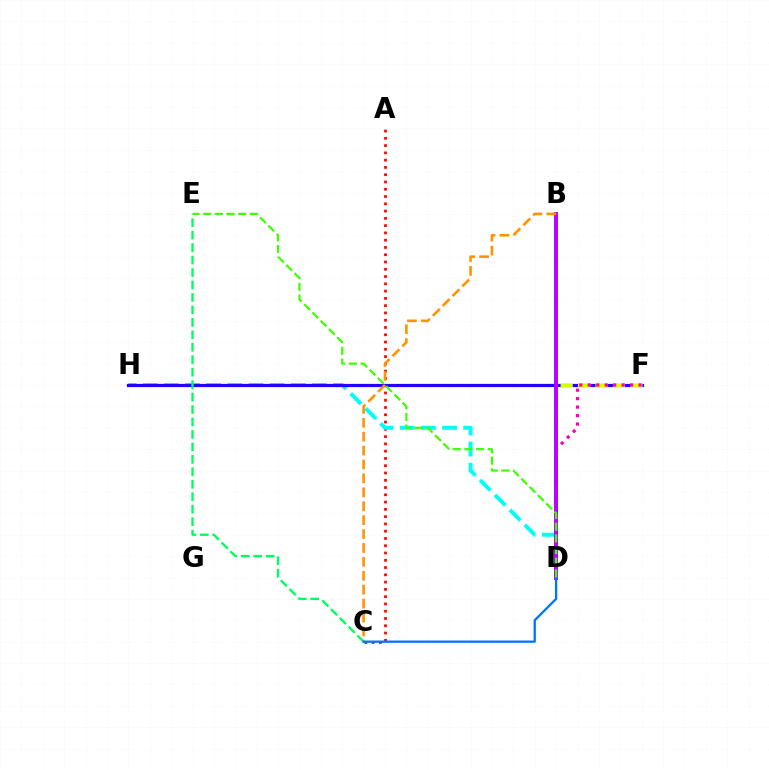{('A', 'C'): [{'color': '#ff0000', 'line_style': 'dotted', 'thickness': 1.98}], ('D', 'H'): [{'color': '#00fff6', 'line_style': 'dashed', 'thickness': 2.87}], ('F', 'H'): [{'color': '#2500ff', 'line_style': 'solid', 'thickness': 2.31}], ('D', 'F'): [{'color': '#d1ff00', 'line_style': 'dashed', 'thickness': 2.37}, {'color': '#ff00ac', 'line_style': 'dotted', 'thickness': 2.3}], ('B', 'D'): [{'color': '#b900ff', 'line_style': 'solid', 'thickness': 2.84}], ('B', 'C'): [{'color': '#ff9400', 'line_style': 'dashed', 'thickness': 1.89}], ('C', 'E'): [{'color': '#00ff5c', 'line_style': 'dashed', 'thickness': 1.69}], ('C', 'D'): [{'color': '#0074ff', 'line_style': 'solid', 'thickness': 1.65}], ('D', 'E'): [{'color': '#3dff00', 'line_style': 'dashed', 'thickness': 1.59}]}